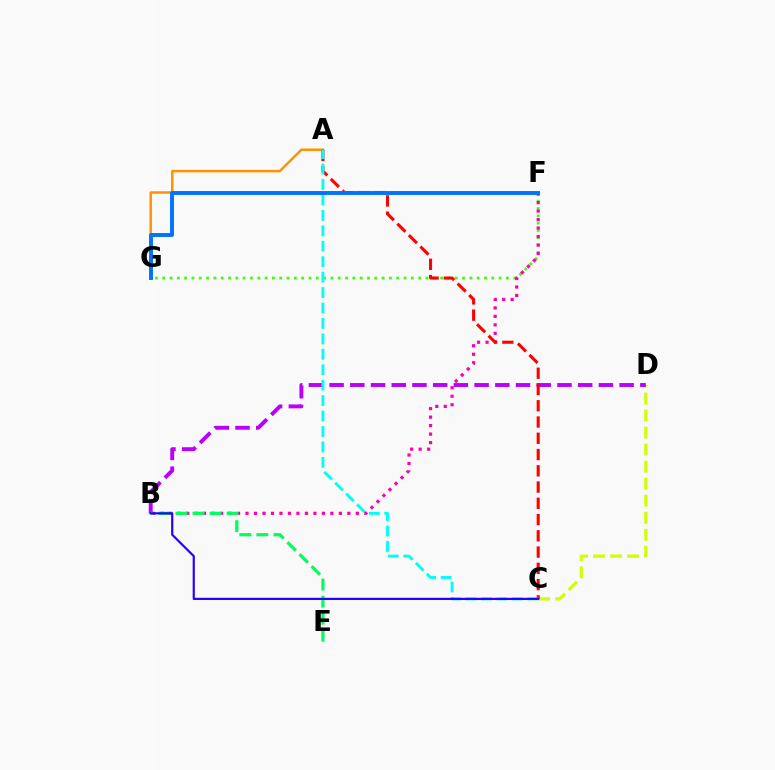{('A', 'G'): [{'color': '#ff9400', 'line_style': 'solid', 'thickness': 1.79}], ('C', 'D'): [{'color': '#d1ff00', 'line_style': 'dashed', 'thickness': 2.31}], ('B', 'D'): [{'color': '#b900ff', 'line_style': 'dashed', 'thickness': 2.81}], ('F', 'G'): [{'color': '#3dff00', 'line_style': 'dotted', 'thickness': 1.99}, {'color': '#0074ff', 'line_style': 'solid', 'thickness': 2.83}], ('B', 'F'): [{'color': '#ff00ac', 'line_style': 'dotted', 'thickness': 2.31}], ('B', 'E'): [{'color': '#00ff5c', 'line_style': 'dashed', 'thickness': 2.32}], ('A', 'C'): [{'color': '#ff0000', 'line_style': 'dashed', 'thickness': 2.21}, {'color': '#00fff6', 'line_style': 'dashed', 'thickness': 2.1}], ('B', 'C'): [{'color': '#2500ff', 'line_style': 'solid', 'thickness': 1.57}]}